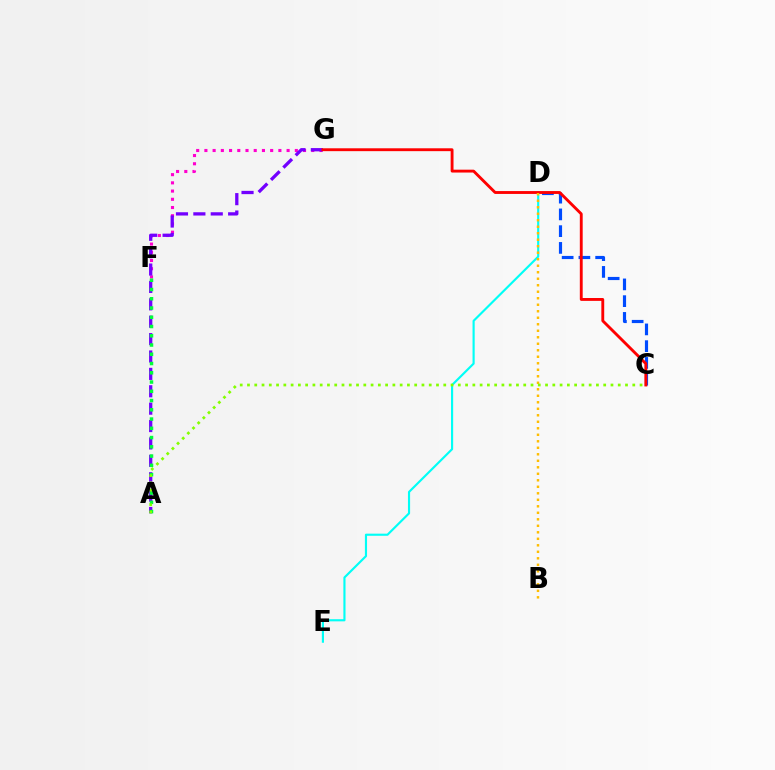{('F', 'G'): [{'color': '#ff00cf', 'line_style': 'dotted', 'thickness': 2.23}], ('C', 'D'): [{'color': '#004bff', 'line_style': 'dashed', 'thickness': 2.28}], ('D', 'E'): [{'color': '#00fff6', 'line_style': 'solid', 'thickness': 1.54}], ('A', 'G'): [{'color': '#7200ff', 'line_style': 'dashed', 'thickness': 2.36}], ('C', 'G'): [{'color': '#ff0000', 'line_style': 'solid', 'thickness': 2.06}], ('B', 'D'): [{'color': '#ffbd00', 'line_style': 'dotted', 'thickness': 1.77}], ('A', 'F'): [{'color': '#00ff39', 'line_style': 'dotted', 'thickness': 2.51}], ('A', 'C'): [{'color': '#84ff00', 'line_style': 'dotted', 'thickness': 1.98}]}